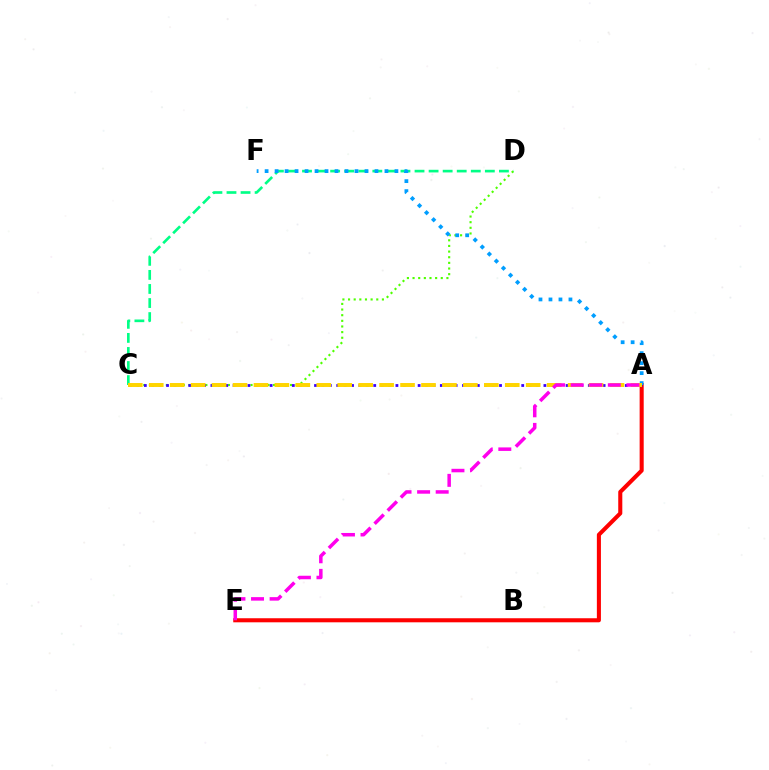{('C', 'D'): [{'color': '#4fff00', 'line_style': 'dotted', 'thickness': 1.53}, {'color': '#00ff86', 'line_style': 'dashed', 'thickness': 1.91}], ('A', 'E'): [{'color': '#ff0000', 'line_style': 'solid', 'thickness': 2.92}, {'color': '#ff00ed', 'line_style': 'dashed', 'thickness': 2.52}], ('A', 'C'): [{'color': '#3700ff', 'line_style': 'dotted', 'thickness': 2.01}, {'color': '#ffd500', 'line_style': 'dashed', 'thickness': 2.84}], ('A', 'F'): [{'color': '#009eff', 'line_style': 'dotted', 'thickness': 2.71}]}